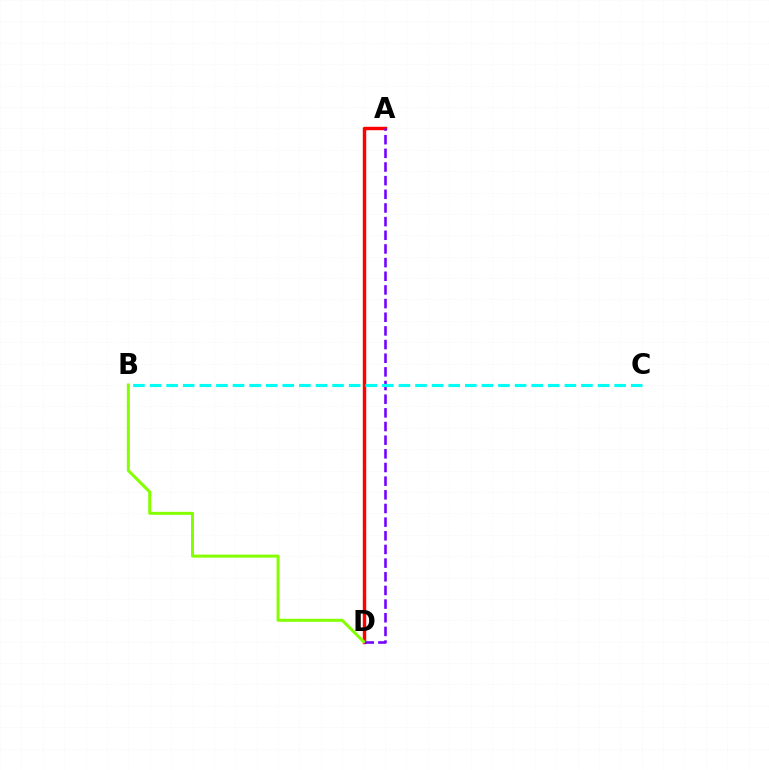{('A', 'D'): [{'color': '#ff0000', 'line_style': 'solid', 'thickness': 2.48}, {'color': '#7200ff', 'line_style': 'dashed', 'thickness': 1.86}], ('B', 'C'): [{'color': '#00fff6', 'line_style': 'dashed', 'thickness': 2.25}], ('B', 'D'): [{'color': '#84ff00', 'line_style': 'solid', 'thickness': 2.16}]}